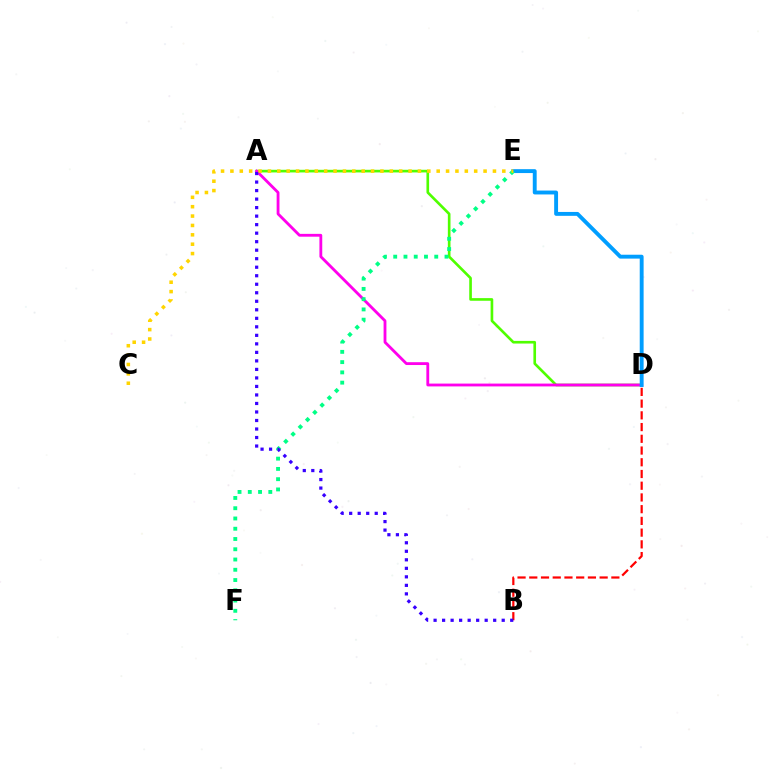{('A', 'D'): [{'color': '#4fff00', 'line_style': 'solid', 'thickness': 1.9}, {'color': '#ff00ed', 'line_style': 'solid', 'thickness': 2.04}], ('D', 'E'): [{'color': '#009eff', 'line_style': 'solid', 'thickness': 2.8}], ('B', 'D'): [{'color': '#ff0000', 'line_style': 'dashed', 'thickness': 1.59}], ('E', 'F'): [{'color': '#00ff86', 'line_style': 'dotted', 'thickness': 2.79}], ('C', 'E'): [{'color': '#ffd500', 'line_style': 'dotted', 'thickness': 2.55}], ('A', 'B'): [{'color': '#3700ff', 'line_style': 'dotted', 'thickness': 2.31}]}